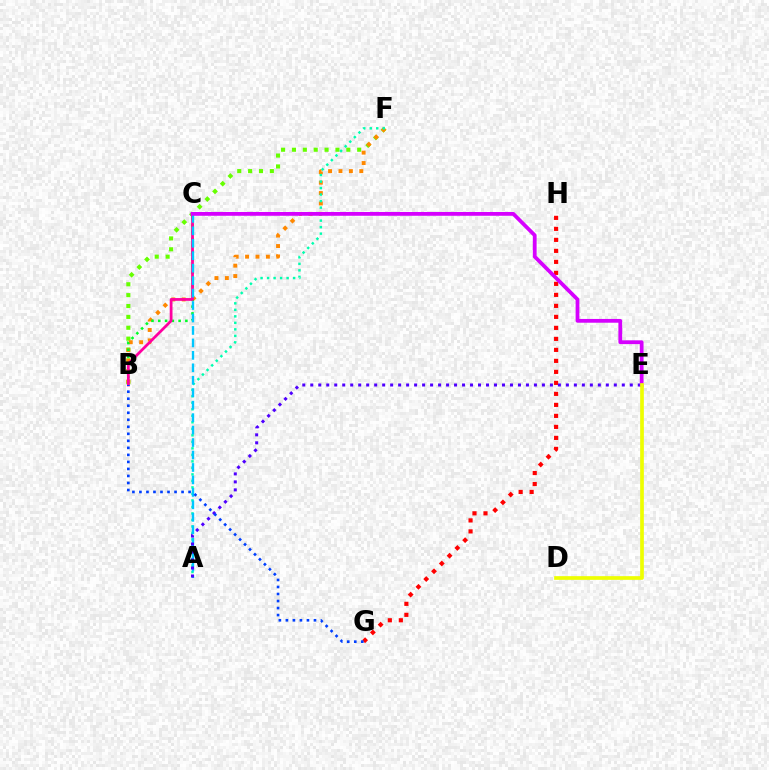{('B', 'F'): [{'color': '#66ff00', 'line_style': 'dotted', 'thickness': 2.95}, {'color': '#ff8800', 'line_style': 'dotted', 'thickness': 2.83}], ('A', 'F'): [{'color': '#00ffaf', 'line_style': 'dotted', 'thickness': 1.77}], ('G', 'H'): [{'color': '#ff0000', 'line_style': 'dotted', 'thickness': 2.99}], ('B', 'C'): [{'color': '#00ff27', 'line_style': 'dotted', 'thickness': 1.84}, {'color': '#ff00a0', 'line_style': 'solid', 'thickness': 2.0}], ('A', 'C'): [{'color': '#00c7ff', 'line_style': 'dashed', 'thickness': 1.69}], ('A', 'E'): [{'color': '#4f00ff', 'line_style': 'dotted', 'thickness': 2.17}], ('B', 'G'): [{'color': '#003fff', 'line_style': 'dotted', 'thickness': 1.91}], ('C', 'E'): [{'color': '#d600ff', 'line_style': 'solid', 'thickness': 2.71}], ('D', 'E'): [{'color': '#eeff00', 'line_style': 'solid', 'thickness': 2.65}]}